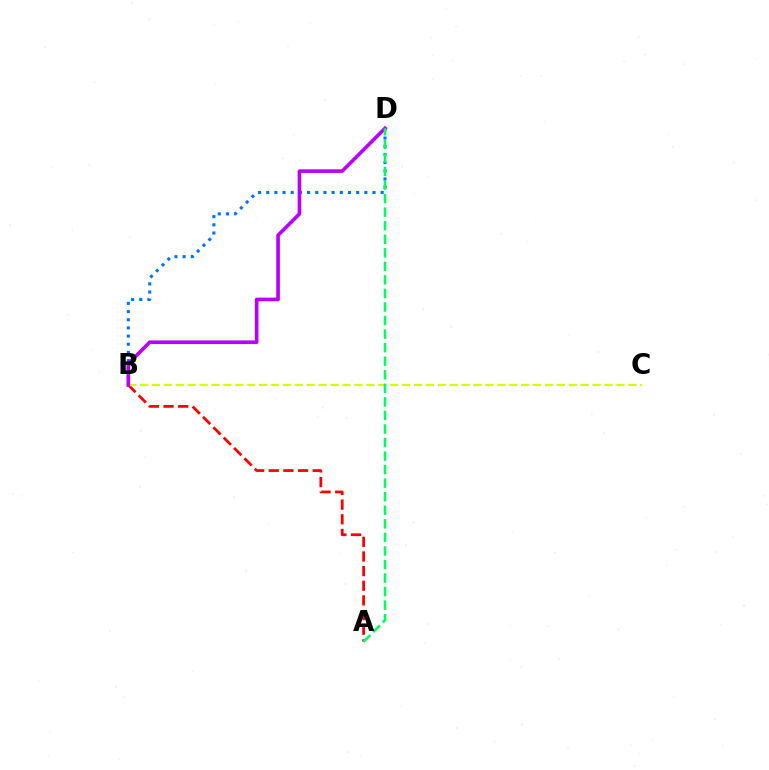{('A', 'B'): [{'color': '#ff0000', 'line_style': 'dashed', 'thickness': 1.99}], ('B', 'D'): [{'color': '#0074ff', 'line_style': 'dotted', 'thickness': 2.22}, {'color': '#b900ff', 'line_style': 'solid', 'thickness': 2.61}], ('B', 'C'): [{'color': '#d1ff00', 'line_style': 'dashed', 'thickness': 1.62}], ('A', 'D'): [{'color': '#00ff5c', 'line_style': 'dashed', 'thickness': 1.84}]}